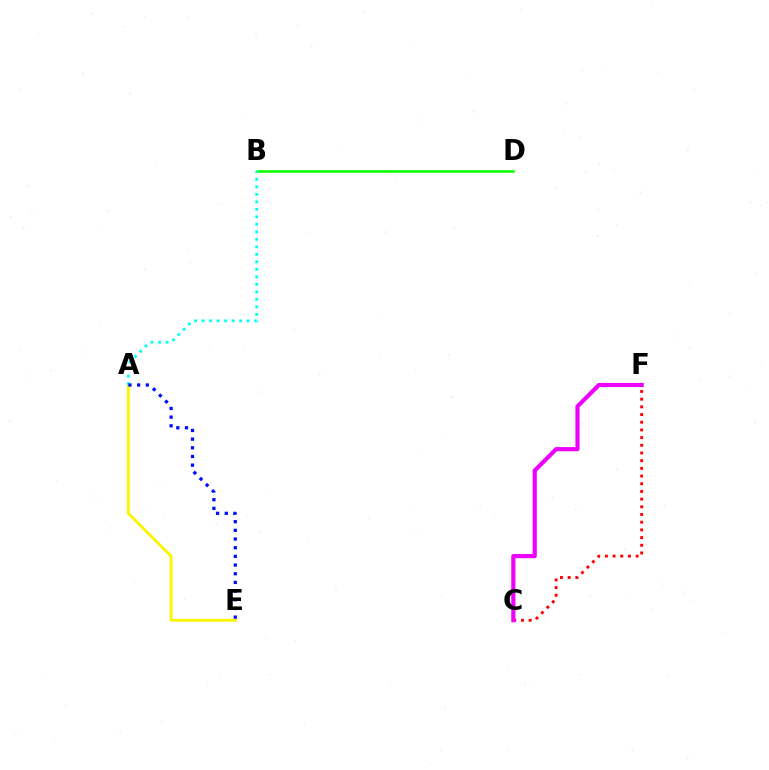{('C', 'F'): [{'color': '#ff0000', 'line_style': 'dotted', 'thickness': 2.09}, {'color': '#ee00ff', 'line_style': 'solid', 'thickness': 2.99}], ('B', 'D'): [{'color': '#08ff00', 'line_style': 'solid', 'thickness': 1.84}], ('A', 'E'): [{'color': '#fcf500', 'line_style': 'solid', 'thickness': 2.07}, {'color': '#0010ff', 'line_style': 'dotted', 'thickness': 2.36}], ('A', 'B'): [{'color': '#00fff6', 'line_style': 'dotted', 'thickness': 2.04}]}